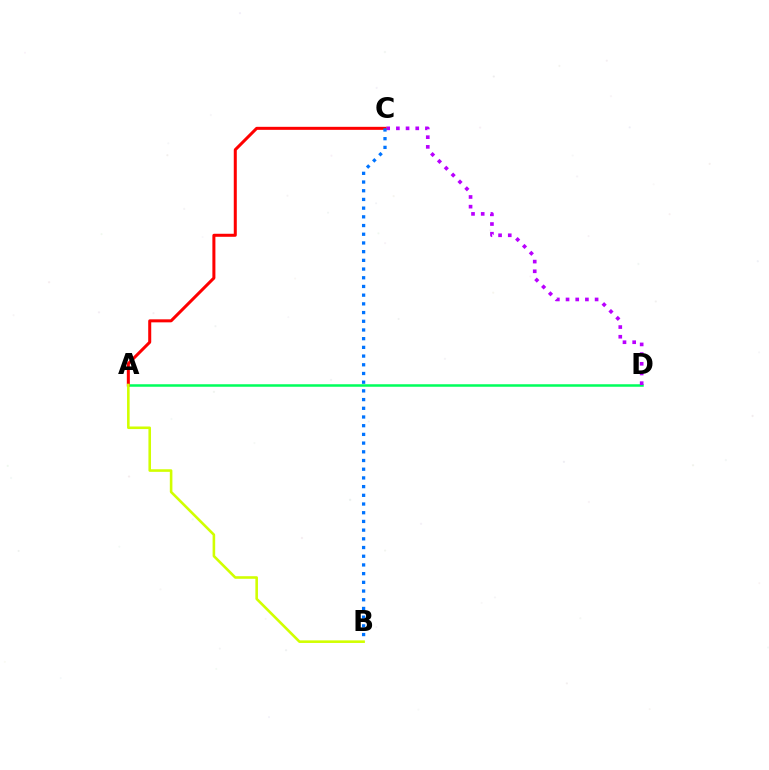{('A', 'D'): [{'color': '#00ff5c', 'line_style': 'solid', 'thickness': 1.81}], ('C', 'D'): [{'color': '#b900ff', 'line_style': 'dotted', 'thickness': 2.63}], ('A', 'C'): [{'color': '#ff0000', 'line_style': 'solid', 'thickness': 2.17}], ('B', 'C'): [{'color': '#0074ff', 'line_style': 'dotted', 'thickness': 2.36}], ('A', 'B'): [{'color': '#d1ff00', 'line_style': 'solid', 'thickness': 1.86}]}